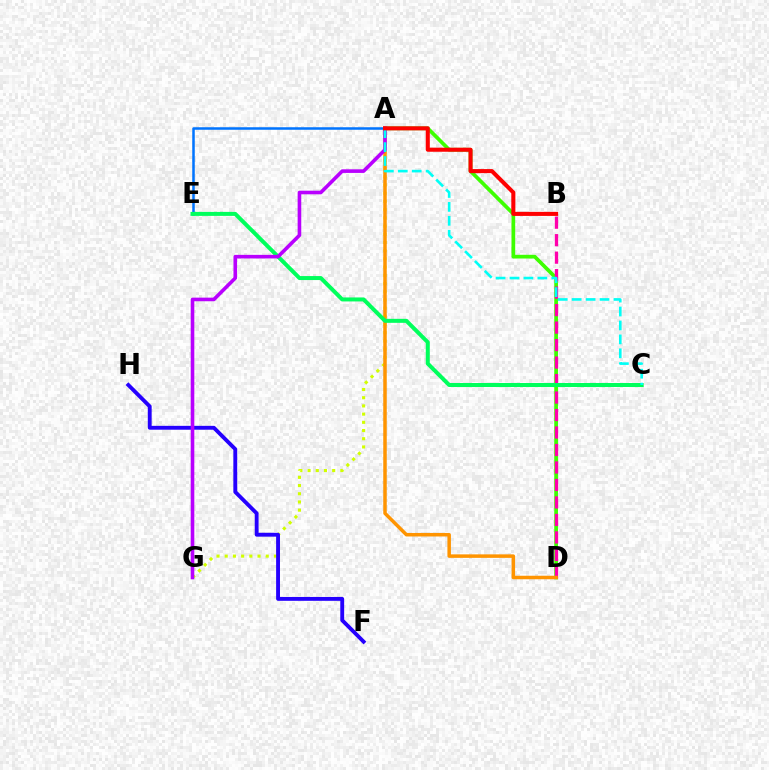{('A', 'G'): [{'color': '#d1ff00', 'line_style': 'dotted', 'thickness': 2.23}, {'color': '#b900ff', 'line_style': 'solid', 'thickness': 2.6}], ('A', 'D'): [{'color': '#3dff00', 'line_style': 'solid', 'thickness': 2.68}, {'color': '#ff9400', 'line_style': 'solid', 'thickness': 2.52}], ('B', 'D'): [{'color': '#ff00ac', 'line_style': 'dashed', 'thickness': 2.38}], ('F', 'H'): [{'color': '#2500ff', 'line_style': 'solid', 'thickness': 2.78}], ('A', 'E'): [{'color': '#0074ff', 'line_style': 'solid', 'thickness': 1.81}], ('C', 'E'): [{'color': '#00ff5c', 'line_style': 'solid', 'thickness': 2.88}], ('A', 'C'): [{'color': '#00fff6', 'line_style': 'dashed', 'thickness': 1.89}], ('A', 'B'): [{'color': '#ff0000', 'line_style': 'solid', 'thickness': 2.92}]}